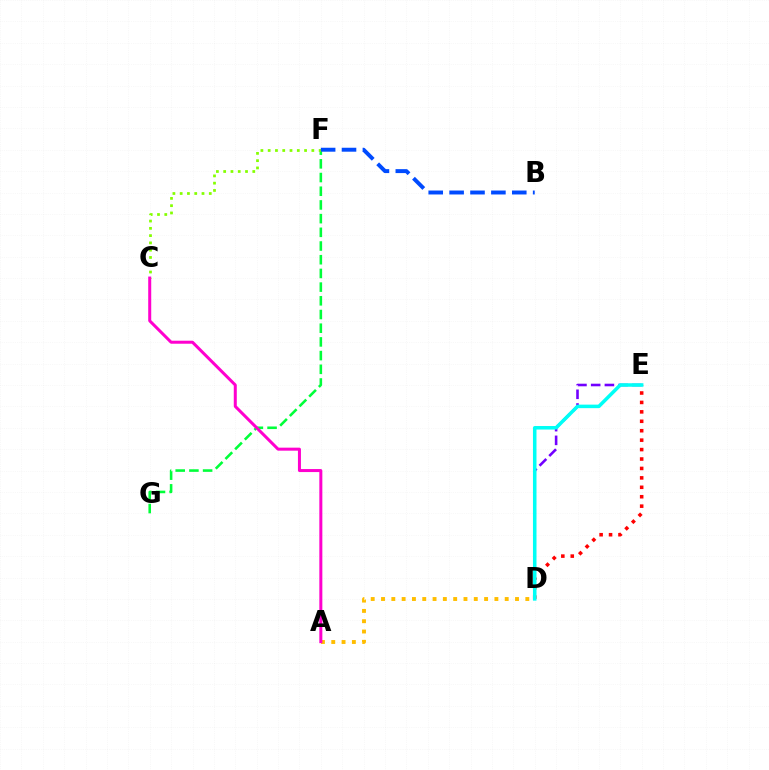{('F', 'G'): [{'color': '#00ff39', 'line_style': 'dashed', 'thickness': 1.86}], ('D', 'E'): [{'color': '#7200ff', 'line_style': 'dashed', 'thickness': 1.87}, {'color': '#ff0000', 'line_style': 'dotted', 'thickness': 2.56}, {'color': '#00fff6', 'line_style': 'solid', 'thickness': 2.54}], ('A', 'D'): [{'color': '#ffbd00', 'line_style': 'dotted', 'thickness': 2.8}], ('C', 'F'): [{'color': '#84ff00', 'line_style': 'dotted', 'thickness': 1.98}], ('A', 'C'): [{'color': '#ff00cf', 'line_style': 'solid', 'thickness': 2.17}], ('B', 'F'): [{'color': '#004bff', 'line_style': 'dashed', 'thickness': 2.84}]}